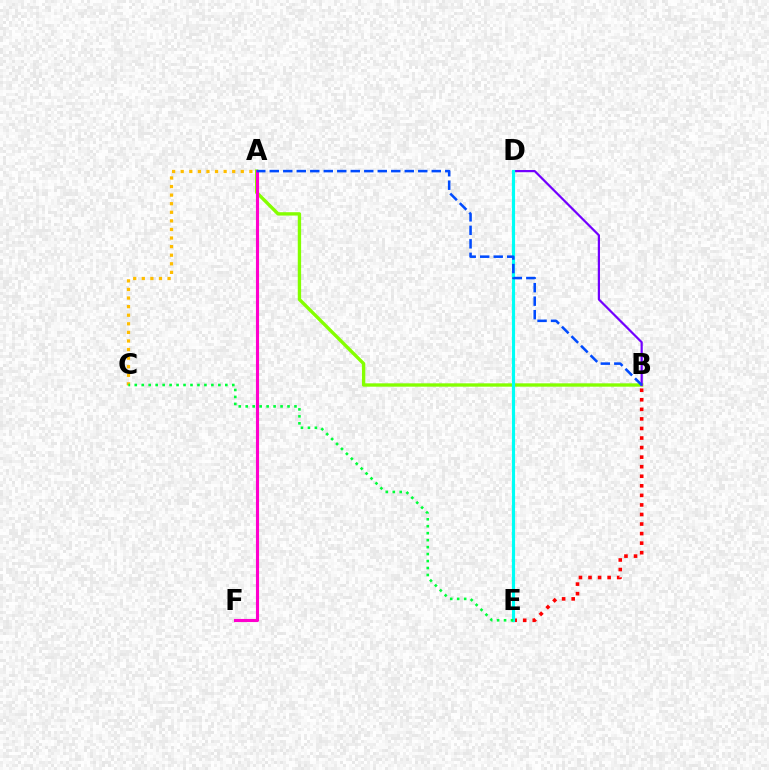{('B', 'E'): [{'color': '#ff0000', 'line_style': 'dotted', 'thickness': 2.6}], ('A', 'B'): [{'color': '#84ff00', 'line_style': 'solid', 'thickness': 2.41}, {'color': '#004bff', 'line_style': 'dashed', 'thickness': 1.83}], ('B', 'D'): [{'color': '#7200ff', 'line_style': 'solid', 'thickness': 1.59}], ('A', 'F'): [{'color': '#ff00cf', 'line_style': 'solid', 'thickness': 2.24}], ('D', 'E'): [{'color': '#00fff6', 'line_style': 'solid', 'thickness': 2.27}], ('A', 'C'): [{'color': '#ffbd00', 'line_style': 'dotted', 'thickness': 2.33}], ('C', 'E'): [{'color': '#00ff39', 'line_style': 'dotted', 'thickness': 1.89}]}